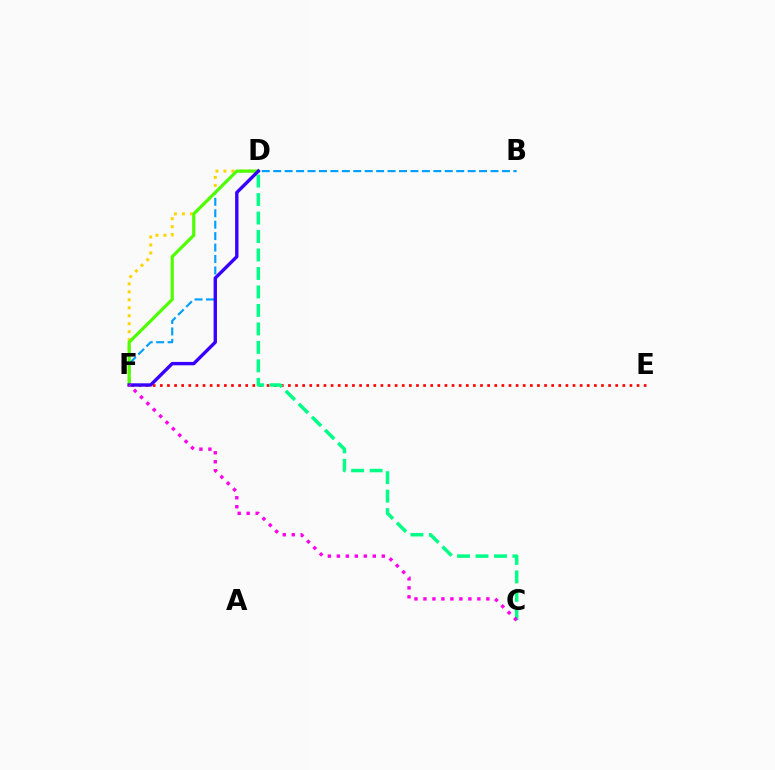{('D', 'F'): [{'color': '#ffd500', 'line_style': 'dotted', 'thickness': 2.17}, {'color': '#4fff00', 'line_style': 'solid', 'thickness': 2.29}, {'color': '#3700ff', 'line_style': 'solid', 'thickness': 2.42}], ('E', 'F'): [{'color': '#ff0000', 'line_style': 'dotted', 'thickness': 1.93}], ('B', 'F'): [{'color': '#009eff', 'line_style': 'dashed', 'thickness': 1.55}], ('C', 'D'): [{'color': '#00ff86', 'line_style': 'dashed', 'thickness': 2.51}], ('C', 'F'): [{'color': '#ff00ed', 'line_style': 'dotted', 'thickness': 2.44}]}